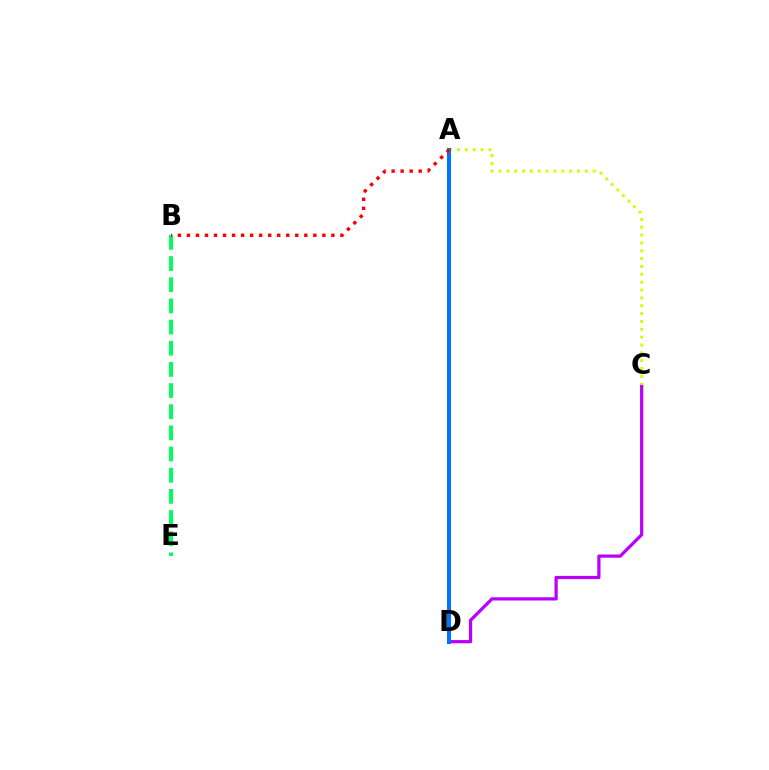{('C', 'D'): [{'color': '#b900ff', 'line_style': 'solid', 'thickness': 2.32}], ('B', 'E'): [{'color': '#00ff5c', 'line_style': 'dashed', 'thickness': 2.88}], ('A', 'C'): [{'color': '#d1ff00', 'line_style': 'dotted', 'thickness': 2.13}], ('A', 'D'): [{'color': '#0074ff', 'line_style': 'solid', 'thickness': 2.89}], ('A', 'B'): [{'color': '#ff0000', 'line_style': 'dotted', 'thickness': 2.45}]}